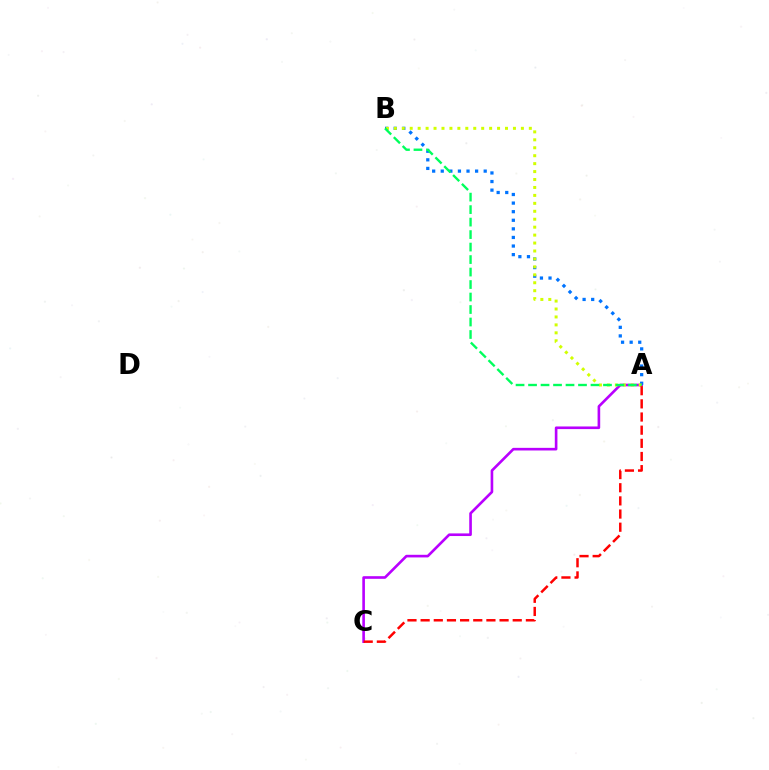{('A', 'C'): [{'color': '#b900ff', 'line_style': 'solid', 'thickness': 1.89}, {'color': '#ff0000', 'line_style': 'dashed', 'thickness': 1.79}], ('A', 'B'): [{'color': '#0074ff', 'line_style': 'dotted', 'thickness': 2.33}, {'color': '#d1ff00', 'line_style': 'dotted', 'thickness': 2.16}, {'color': '#00ff5c', 'line_style': 'dashed', 'thickness': 1.7}]}